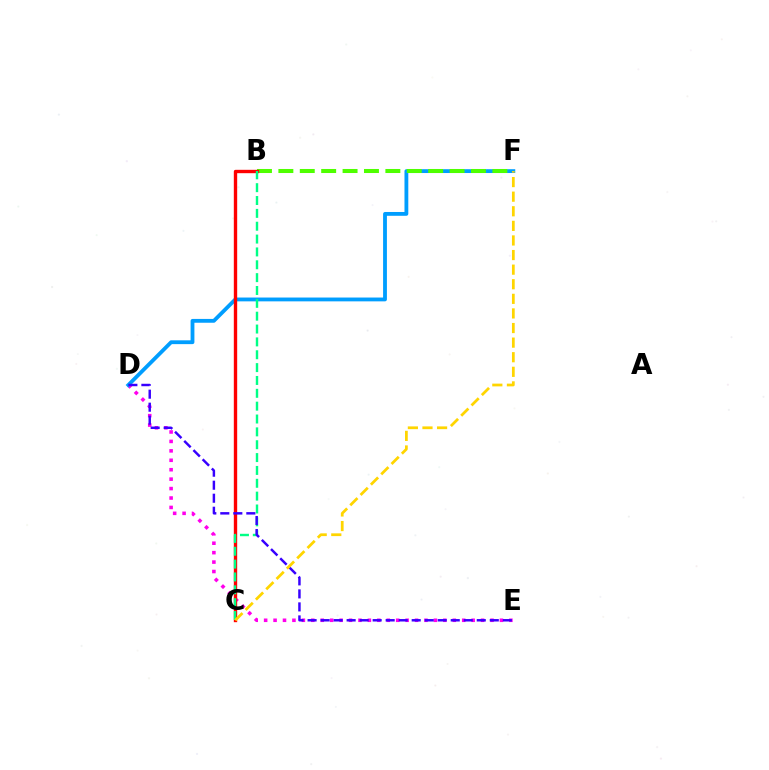{('D', 'E'): [{'color': '#ff00ed', 'line_style': 'dotted', 'thickness': 2.56}, {'color': '#3700ff', 'line_style': 'dashed', 'thickness': 1.77}], ('D', 'F'): [{'color': '#009eff', 'line_style': 'solid', 'thickness': 2.75}], ('B', 'F'): [{'color': '#4fff00', 'line_style': 'dashed', 'thickness': 2.91}], ('B', 'C'): [{'color': '#ff0000', 'line_style': 'solid', 'thickness': 2.42}, {'color': '#00ff86', 'line_style': 'dashed', 'thickness': 1.75}], ('C', 'F'): [{'color': '#ffd500', 'line_style': 'dashed', 'thickness': 1.98}]}